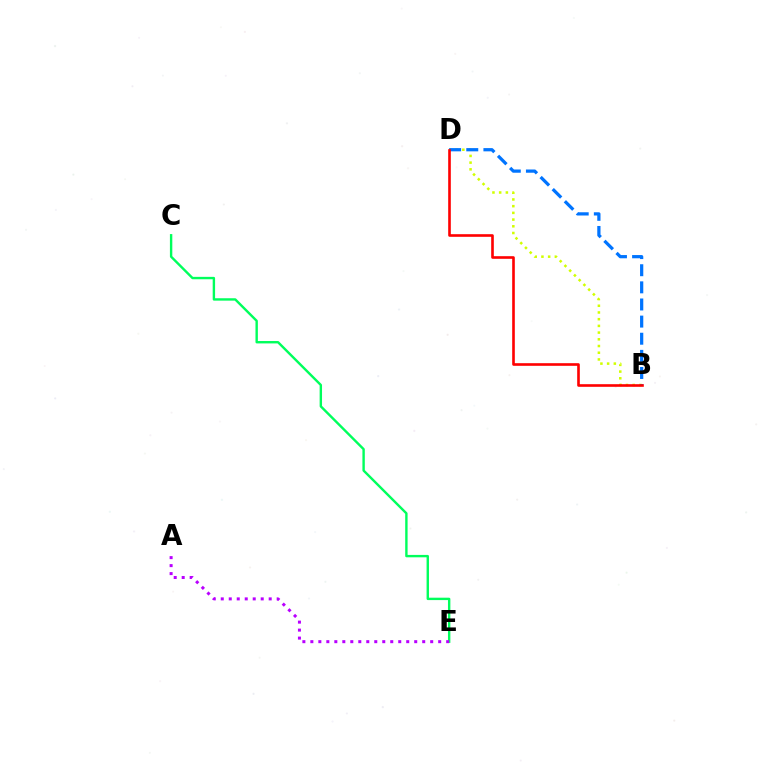{('B', 'D'): [{'color': '#d1ff00', 'line_style': 'dotted', 'thickness': 1.82}, {'color': '#0074ff', 'line_style': 'dashed', 'thickness': 2.33}, {'color': '#ff0000', 'line_style': 'solid', 'thickness': 1.89}], ('C', 'E'): [{'color': '#00ff5c', 'line_style': 'solid', 'thickness': 1.73}], ('A', 'E'): [{'color': '#b900ff', 'line_style': 'dotted', 'thickness': 2.17}]}